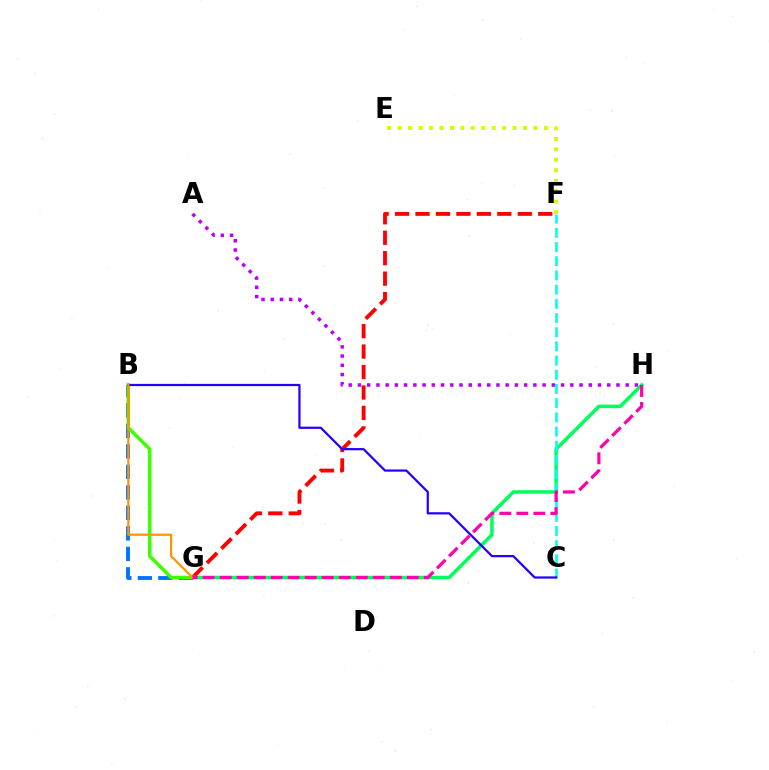{('B', 'G'): [{'color': '#0074ff', 'line_style': 'dashed', 'thickness': 2.78}, {'color': '#3dff00', 'line_style': 'solid', 'thickness': 2.54}, {'color': '#ff9400', 'line_style': 'solid', 'thickness': 1.61}], ('F', 'G'): [{'color': '#ff0000', 'line_style': 'dashed', 'thickness': 2.78}], ('A', 'H'): [{'color': '#b900ff', 'line_style': 'dotted', 'thickness': 2.51}], ('E', 'F'): [{'color': '#d1ff00', 'line_style': 'dotted', 'thickness': 2.84}], ('G', 'H'): [{'color': '#00ff5c', 'line_style': 'solid', 'thickness': 2.52}, {'color': '#ff00ac', 'line_style': 'dashed', 'thickness': 2.31}], ('C', 'F'): [{'color': '#00fff6', 'line_style': 'dashed', 'thickness': 1.93}], ('B', 'C'): [{'color': '#2500ff', 'line_style': 'solid', 'thickness': 1.6}]}